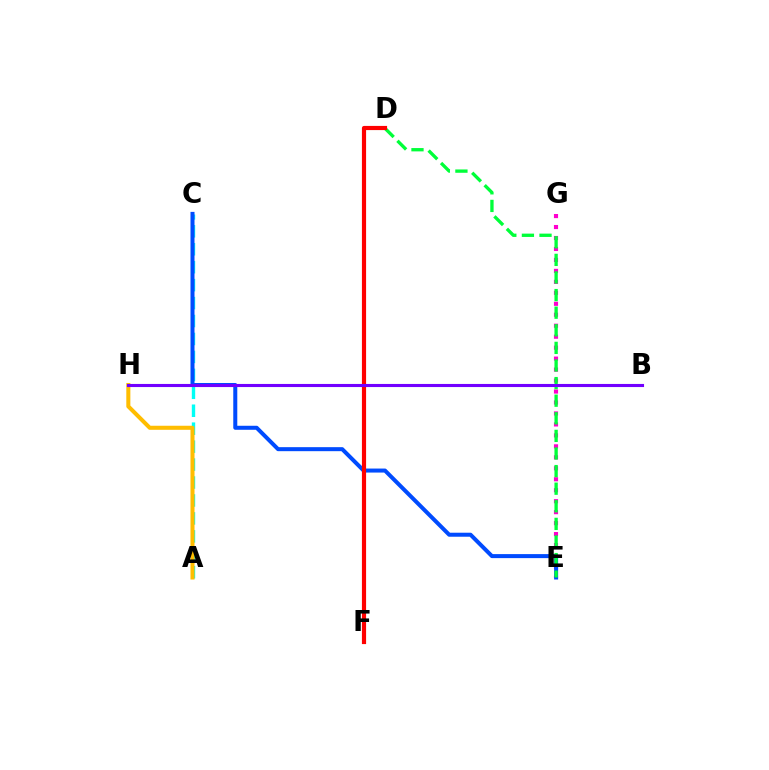{('E', 'G'): [{'color': '#ff00cf', 'line_style': 'dotted', 'thickness': 2.98}], ('A', 'C'): [{'color': '#00fff6', 'line_style': 'dashed', 'thickness': 2.44}], ('D', 'F'): [{'color': '#84ff00', 'line_style': 'solid', 'thickness': 2.18}, {'color': '#ff0000', 'line_style': 'solid', 'thickness': 3.0}], ('A', 'H'): [{'color': '#ffbd00', 'line_style': 'solid', 'thickness': 2.92}], ('C', 'E'): [{'color': '#004bff', 'line_style': 'solid', 'thickness': 2.89}], ('D', 'E'): [{'color': '#00ff39', 'line_style': 'dashed', 'thickness': 2.39}], ('B', 'H'): [{'color': '#7200ff', 'line_style': 'solid', 'thickness': 2.23}]}